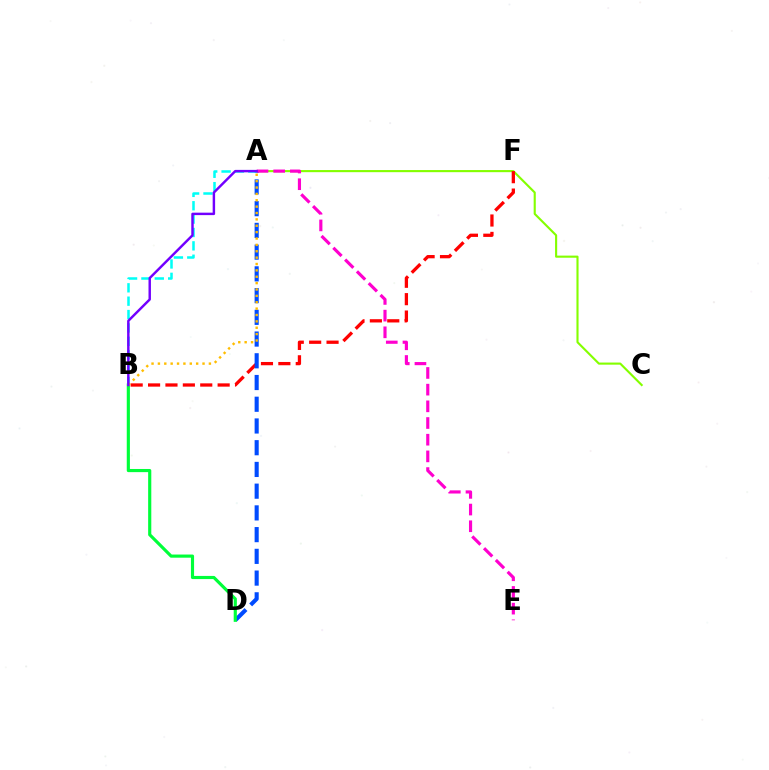{('A', 'C'): [{'color': '#84ff00', 'line_style': 'solid', 'thickness': 1.53}], ('B', 'F'): [{'color': '#ff0000', 'line_style': 'dashed', 'thickness': 2.36}], ('A', 'D'): [{'color': '#004bff', 'line_style': 'dashed', 'thickness': 2.95}], ('B', 'D'): [{'color': '#00ff39', 'line_style': 'solid', 'thickness': 2.27}], ('A', 'B'): [{'color': '#00fff6', 'line_style': 'dashed', 'thickness': 1.82}, {'color': '#ffbd00', 'line_style': 'dotted', 'thickness': 1.73}, {'color': '#7200ff', 'line_style': 'solid', 'thickness': 1.76}], ('A', 'E'): [{'color': '#ff00cf', 'line_style': 'dashed', 'thickness': 2.27}]}